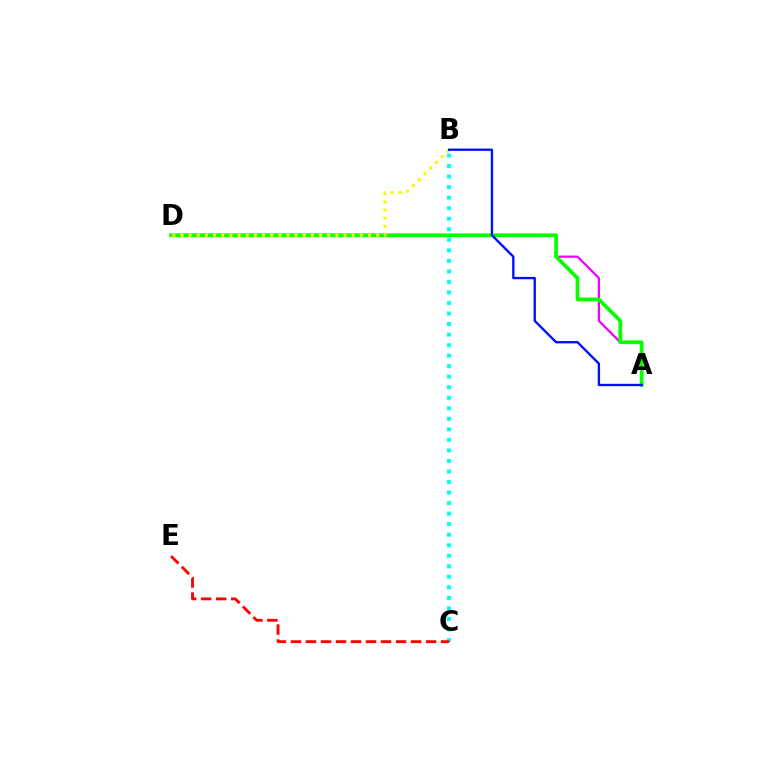{('A', 'D'): [{'color': '#ee00ff', 'line_style': 'solid', 'thickness': 1.61}, {'color': '#08ff00', 'line_style': 'solid', 'thickness': 2.72}], ('B', 'C'): [{'color': '#00fff6', 'line_style': 'dotted', 'thickness': 2.86}], ('B', 'D'): [{'color': '#fcf500', 'line_style': 'dotted', 'thickness': 2.22}], ('C', 'E'): [{'color': '#ff0000', 'line_style': 'dashed', 'thickness': 2.04}], ('A', 'B'): [{'color': '#0010ff', 'line_style': 'solid', 'thickness': 1.69}]}